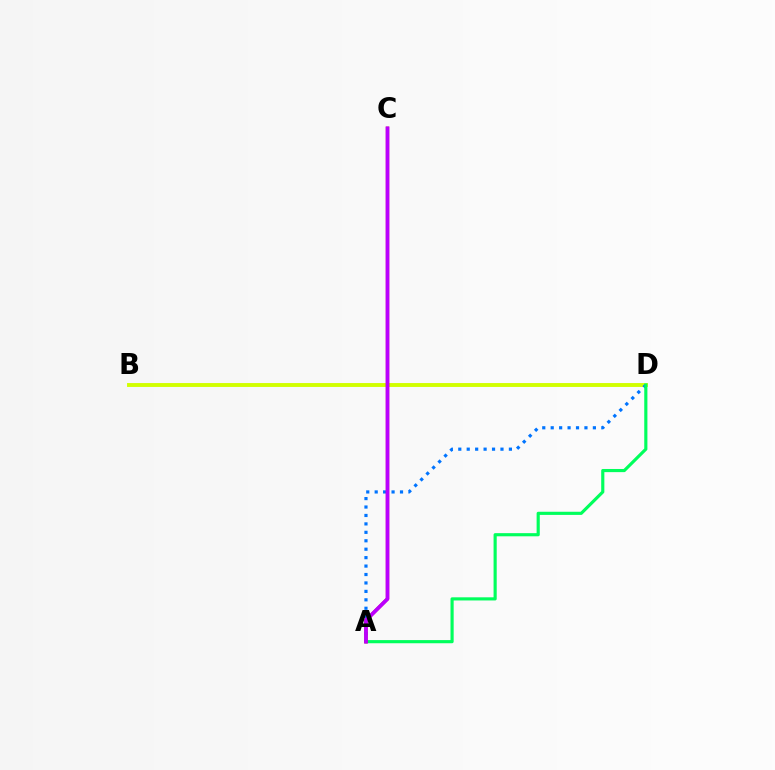{('B', 'D'): [{'color': '#d1ff00', 'line_style': 'solid', 'thickness': 2.8}], ('A', 'D'): [{'color': '#0074ff', 'line_style': 'dotted', 'thickness': 2.29}, {'color': '#00ff5c', 'line_style': 'solid', 'thickness': 2.27}], ('A', 'C'): [{'color': '#ff0000', 'line_style': 'solid', 'thickness': 2.33}, {'color': '#b900ff', 'line_style': 'solid', 'thickness': 2.67}]}